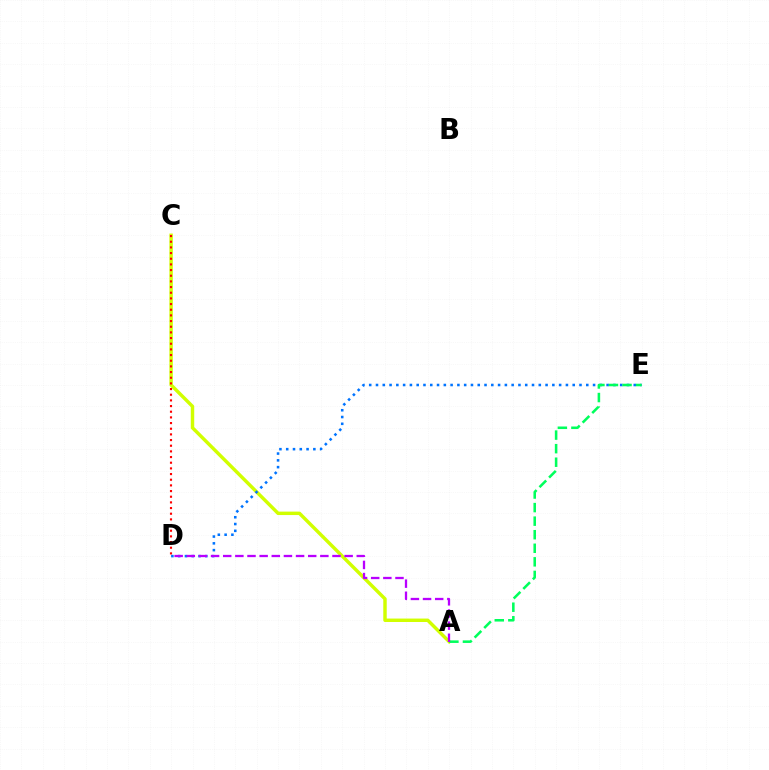{('A', 'C'): [{'color': '#d1ff00', 'line_style': 'solid', 'thickness': 2.48}], ('C', 'D'): [{'color': '#ff0000', 'line_style': 'dotted', 'thickness': 1.54}], ('D', 'E'): [{'color': '#0074ff', 'line_style': 'dotted', 'thickness': 1.84}], ('A', 'E'): [{'color': '#00ff5c', 'line_style': 'dashed', 'thickness': 1.84}], ('A', 'D'): [{'color': '#b900ff', 'line_style': 'dashed', 'thickness': 1.65}]}